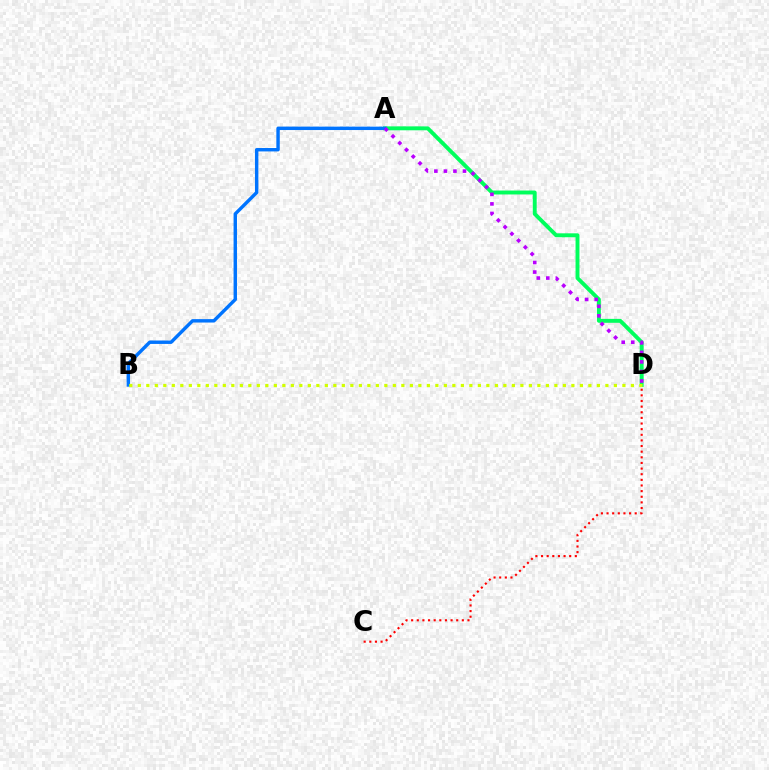{('C', 'D'): [{'color': '#ff0000', 'line_style': 'dotted', 'thickness': 1.53}], ('A', 'D'): [{'color': '#00ff5c', 'line_style': 'solid', 'thickness': 2.82}, {'color': '#b900ff', 'line_style': 'dotted', 'thickness': 2.59}], ('A', 'B'): [{'color': '#0074ff', 'line_style': 'solid', 'thickness': 2.46}], ('B', 'D'): [{'color': '#d1ff00', 'line_style': 'dotted', 'thickness': 2.31}]}